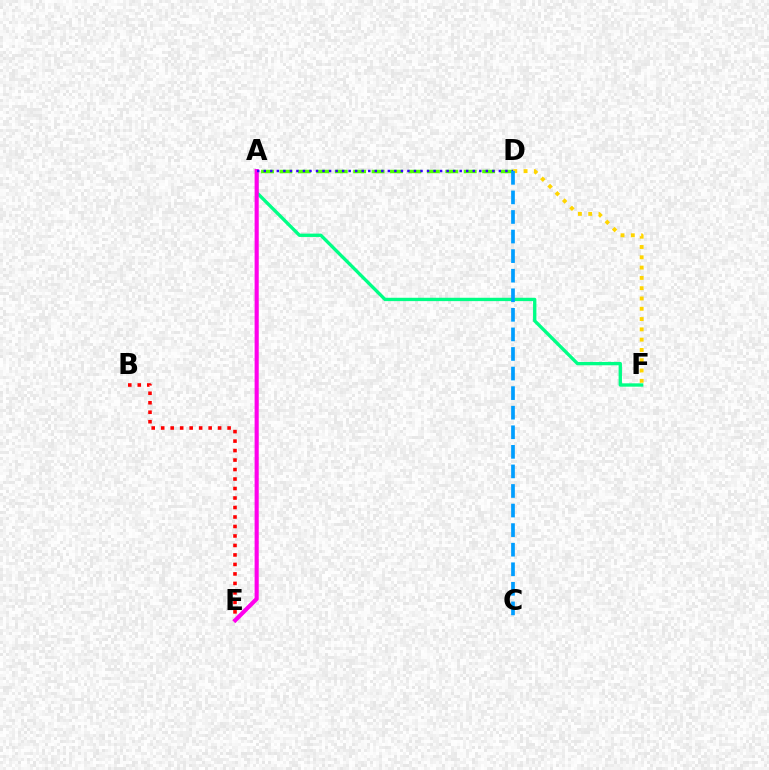{('B', 'E'): [{'color': '#ff0000', 'line_style': 'dotted', 'thickness': 2.58}], ('A', 'F'): [{'color': '#00ff86', 'line_style': 'solid', 'thickness': 2.41}], ('A', 'E'): [{'color': '#ff00ed', 'line_style': 'solid', 'thickness': 2.97}], ('D', 'F'): [{'color': '#ffd500', 'line_style': 'dotted', 'thickness': 2.8}], ('A', 'D'): [{'color': '#4fff00', 'line_style': 'dashed', 'thickness': 2.5}, {'color': '#3700ff', 'line_style': 'dotted', 'thickness': 1.77}], ('C', 'D'): [{'color': '#009eff', 'line_style': 'dashed', 'thickness': 2.66}]}